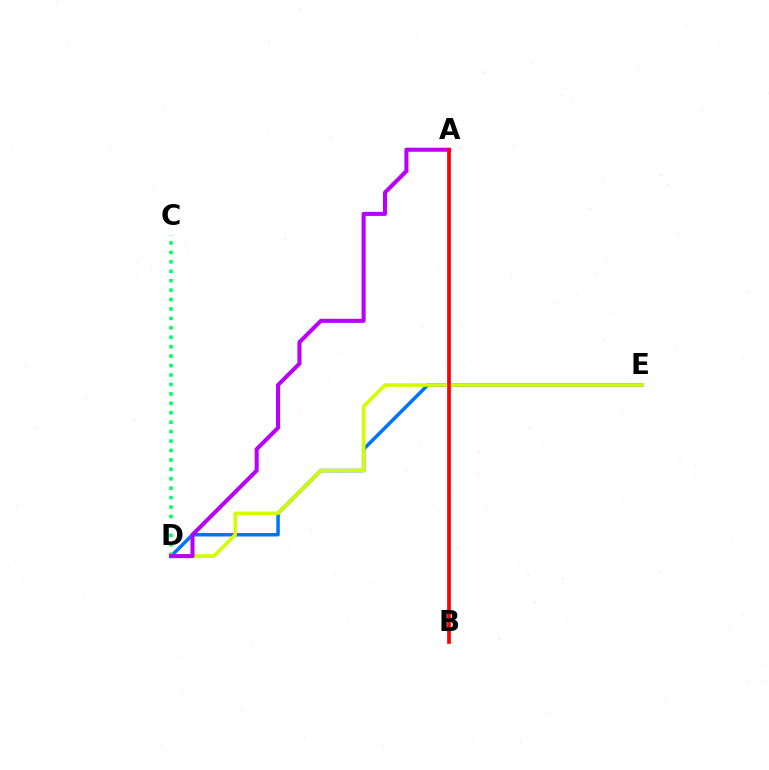{('D', 'E'): [{'color': '#0074ff', 'line_style': 'solid', 'thickness': 2.53}, {'color': '#d1ff00', 'line_style': 'solid', 'thickness': 2.59}], ('C', 'D'): [{'color': '#00ff5c', 'line_style': 'dotted', 'thickness': 2.56}], ('A', 'D'): [{'color': '#b900ff', 'line_style': 'solid', 'thickness': 2.92}], ('A', 'B'): [{'color': '#ff0000', 'line_style': 'solid', 'thickness': 2.68}]}